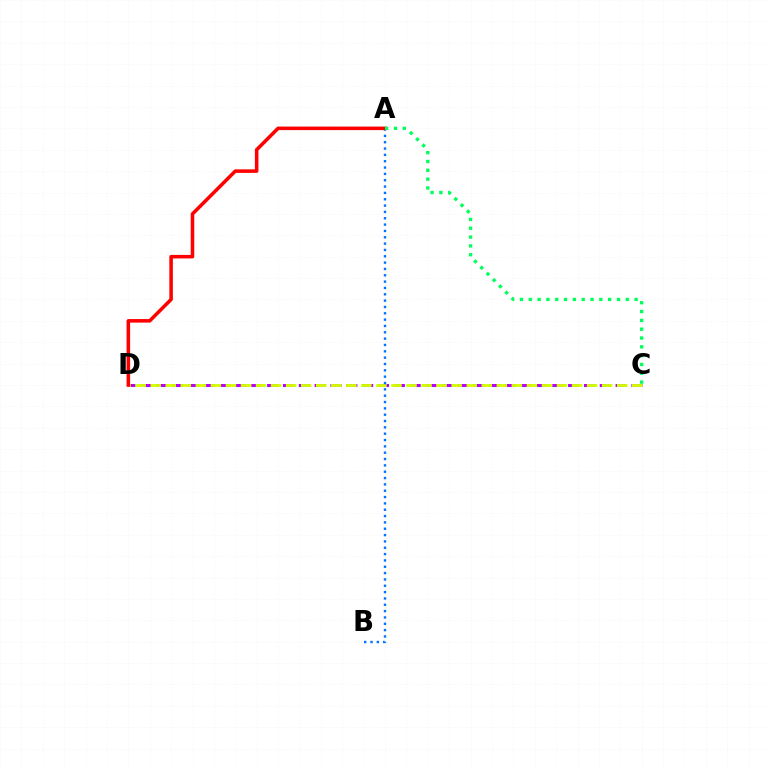{('C', 'D'): [{'color': '#b900ff', 'line_style': 'dashed', 'thickness': 2.15}, {'color': '#d1ff00', 'line_style': 'dashed', 'thickness': 2.04}], ('A', 'B'): [{'color': '#0074ff', 'line_style': 'dotted', 'thickness': 1.72}], ('A', 'D'): [{'color': '#ff0000', 'line_style': 'solid', 'thickness': 2.55}], ('A', 'C'): [{'color': '#00ff5c', 'line_style': 'dotted', 'thickness': 2.4}]}